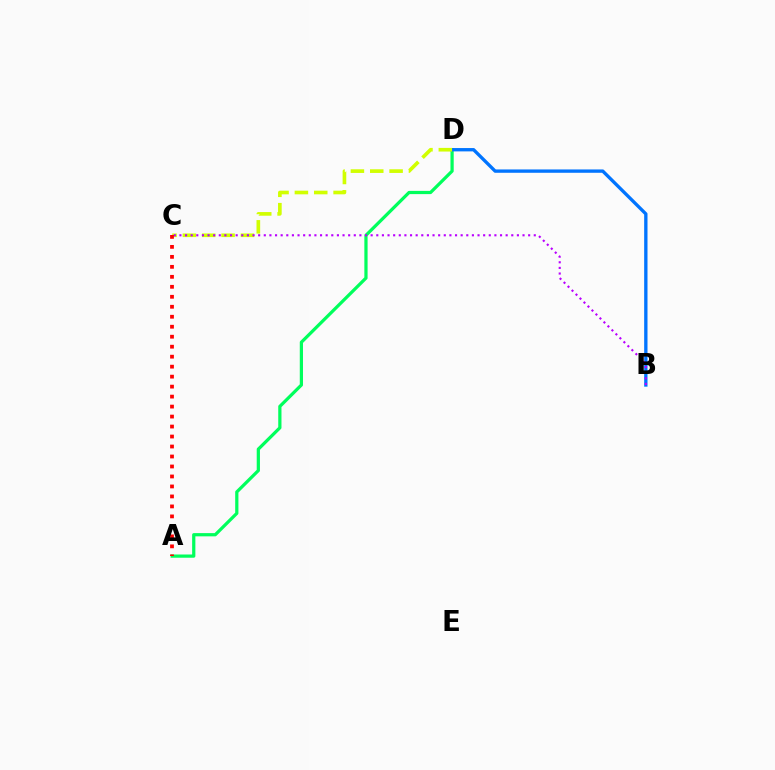{('A', 'D'): [{'color': '#00ff5c', 'line_style': 'solid', 'thickness': 2.33}], ('B', 'D'): [{'color': '#0074ff', 'line_style': 'solid', 'thickness': 2.4}], ('C', 'D'): [{'color': '#d1ff00', 'line_style': 'dashed', 'thickness': 2.63}], ('B', 'C'): [{'color': '#b900ff', 'line_style': 'dotted', 'thickness': 1.53}], ('A', 'C'): [{'color': '#ff0000', 'line_style': 'dotted', 'thickness': 2.71}]}